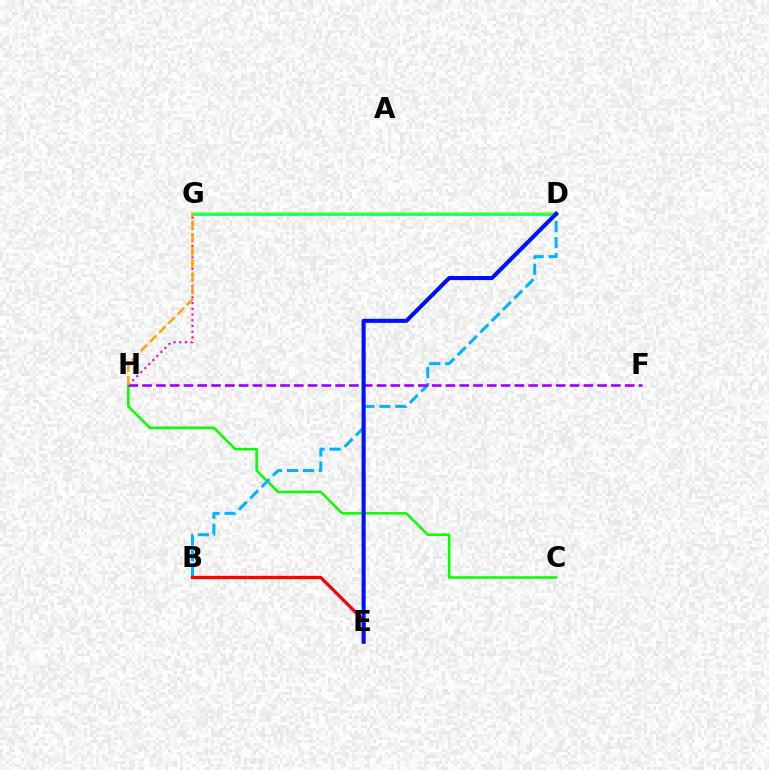{('C', 'H'): [{'color': '#08ff00', 'line_style': 'solid', 'thickness': 1.82}], ('D', 'G'): [{'color': '#b3ff00', 'line_style': 'solid', 'thickness': 2.9}, {'color': '#00ff9d', 'line_style': 'solid', 'thickness': 1.89}], ('B', 'D'): [{'color': '#00b5ff', 'line_style': 'dashed', 'thickness': 2.18}], ('B', 'E'): [{'color': '#ff0000', 'line_style': 'solid', 'thickness': 2.36}], ('F', 'H'): [{'color': '#9b00ff', 'line_style': 'dashed', 'thickness': 1.87}], ('G', 'H'): [{'color': '#ff00bd', 'line_style': 'dotted', 'thickness': 1.55}, {'color': '#ffa500', 'line_style': 'dashed', 'thickness': 1.77}], ('D', 'E'): [{'color': '#0010ff', 'line_style': 'solid', 'thickness': 2.95}]}